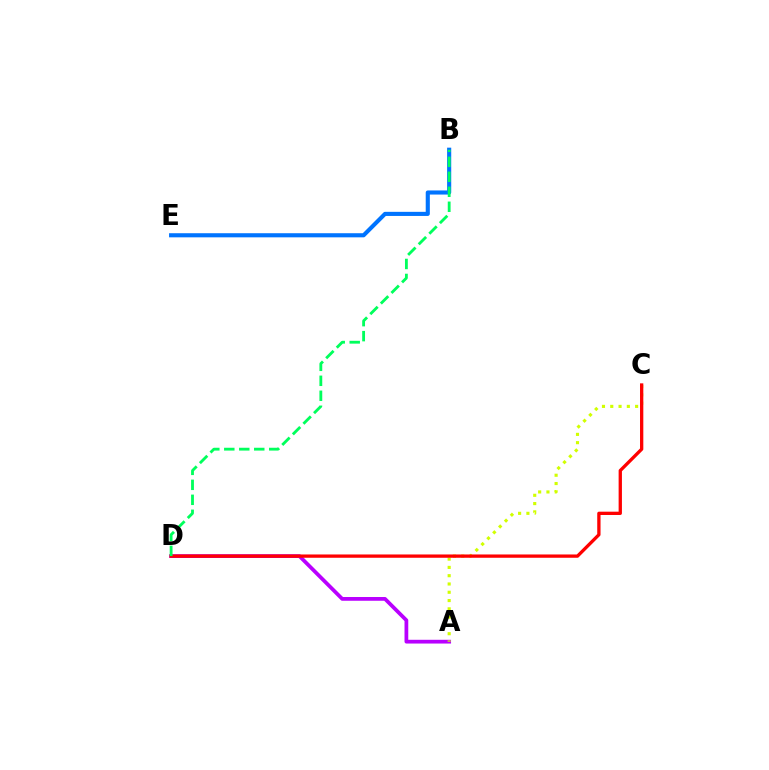{('B', 'E'): [{'color': '#0074ff', 'line_style': 'solid', 'thickness': 2.96}], ('A', 'D'): [{'color': '#b900ff', 'line_style': 'solid', 'thickness': 2.7}], ('A', 'C'): [{'color': '#d1ff00', 'line_style': 'dotted', 'thickness': 2.25}], ('C', 'D'): [{'color': '#ff0000', 'line_style': 'solid', 'thickness': 2.38}], ('B', 'D'): [{'color': '#00ff5c', 'line_style': 'dashed', 'thickness': 2.04}]}